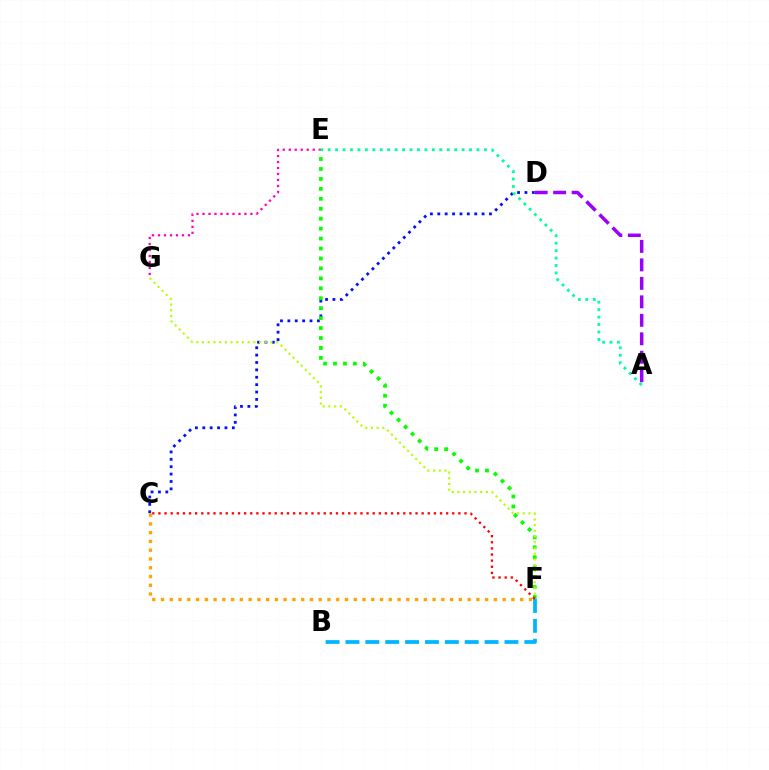{('E', 'G'): [{'color': '#ff00bd', 'line_style': 'dotted', 'thickness': 1.63}], ('C', 'D'): [{'color': '#0010ff', 'line_style': 'dotted', 'thickness': 2.01}], ('C', 'F'): [{'color': '#ffa500', 'line_style': 'dotted', 'thickness': 2.38}, {'color': '#ff0000', 'line_style': 'dotted', 'thickness': 1.66}], ('E', 'F'): [{'color': '#08ff00', 'line_style': 'dotted', 'thickness': 2.7}], ('A', 'D'): [{'color': '#9b00ff', 'line_style': 'dashed', 'thickness': 2.51}], ('F', 'G'): [{'color': '#b3ff00', 'line_style': 'dotted', 'thickness': 1.55}], ('A', 'E'): [{'color': '#00ff9d', 'line_style': 'dotted', 'thickness': 2.02}], ('B', 'F'): [{'color': '#00b5ff', 'line_style': 'dashed', 'thickness': 2.7}]}